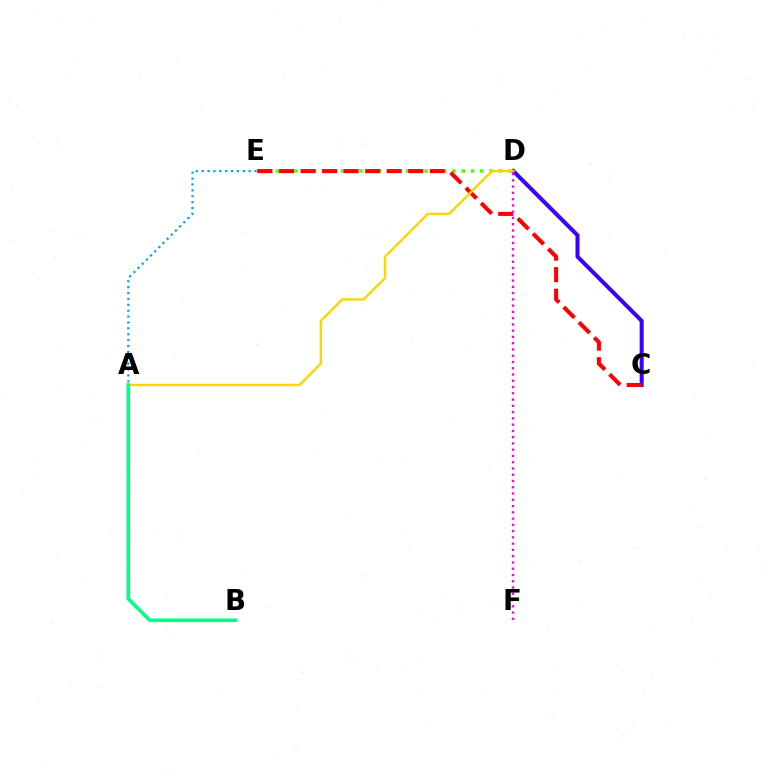{('D', 'E'): [{'color': '#4fff00', 'line_style': 'dotted', 'thickness': 2.53}], ('C', 'D'): [{'color': '#3700ff', 'line_style': 'solid', 'thickness': 2.9}], ('C', 'E'): [{'color': '#ff0000', 'line_style': 'dashed', 'thickness': 2.93}], ('D', 'F'): [{'color': '#ff00ed', 'line_style': 'dotted', 'thickness': 1.7}], ('A', 'E'): [{'color': '#009eff', 'line_style': 'dotted', 'thickness': 1.6}], ('A', 'D'): [{'color': '#ffd500', 'line_style': 'solid', 'thickness': 1.73}], ('A', 'B'): [{'color': '#00ff86', 'line_style': 'solid', 'thickness': 2.61}]}